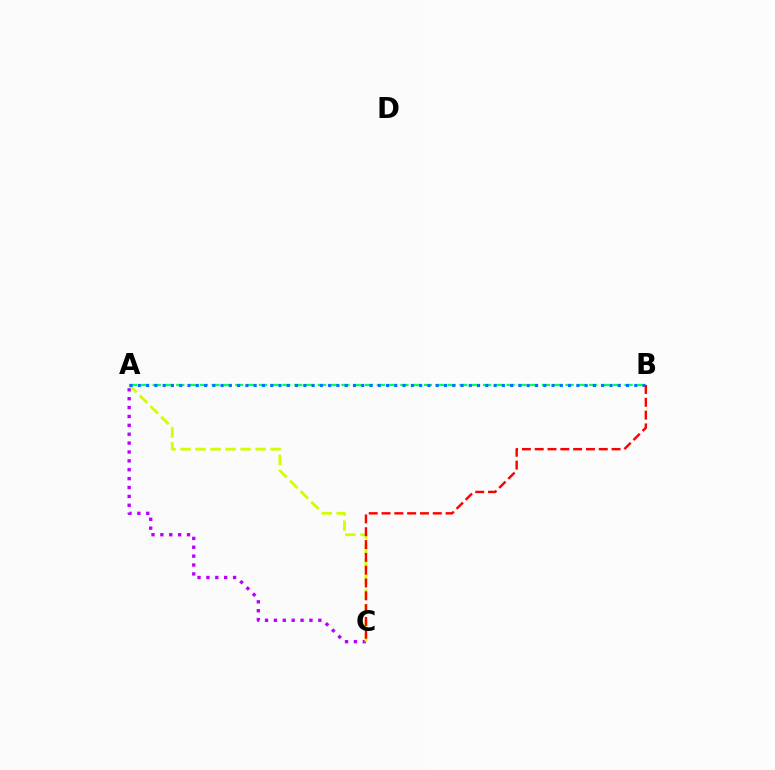{('A', 'C'): [{'color': '#b900ff', 'line_style': 'dotted', 'thickness': 2.41}, {'color': '#d1ff00', 'line_style': 'dashed', 'thickness': 2.04}], ('A', 'B'): [{'color': '#00ff5c', 'line_style': 'dashed', 'thickness': 1.6}, {'color': '#0074ff', 'line_style': 'dotted', 'thickness': 2.25}], ('B', 'C'): [{'color': '#ff0000', 'line_style': 'dashed', 'thickness': 1.74}]}